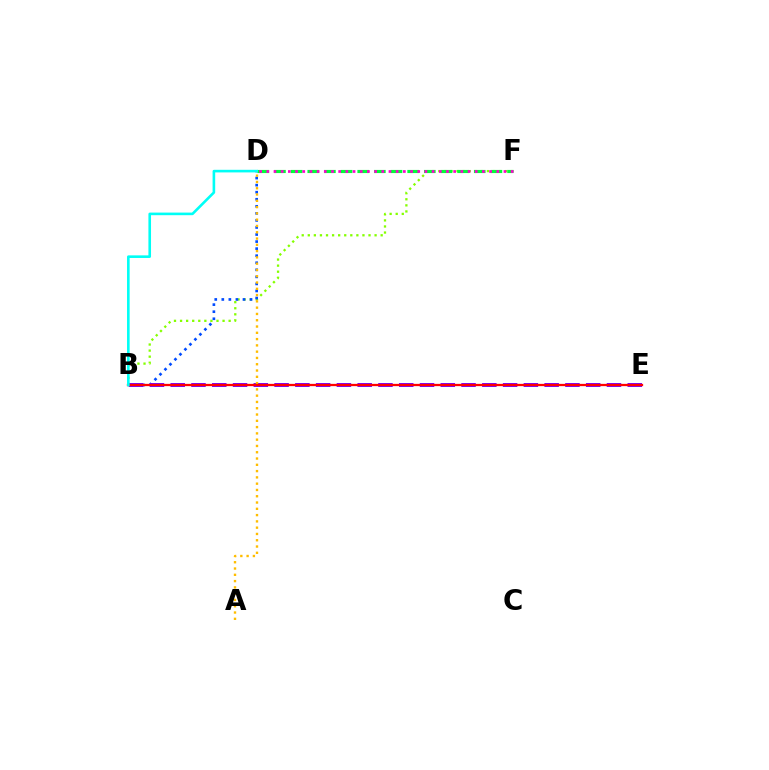{('B', 'F'): [{'color': '#84ff00', 'line_style': 'dotted', 'thickness': 1.65}], ('B', 'D'): [{'color': '#004bff', 'line_style': 'dotted', 'thickness': 1.92}, {'color': '#00fff6', 'line_style': 'solid', 'thickness': 1.88}], ('B', 'E'): [{'color': '#7200ff', 'line_style': 'dashed', 'thickness': 2.82}, {'color': '#ff0000', 'line_style': 'solid', 'thickness': 1.64}], ('A', 'D'): [{'color': '#ffbd00', 'line_style': 'dotted', 'thickness': 1.71}], ('D', 'F'): [{'color': '#00ff39', 'line_style': 'dashed', 'thickness': 2.26}, {'color': '#ff00cf', 'line_style': 'dotted', 'thickness': 1.95}]}